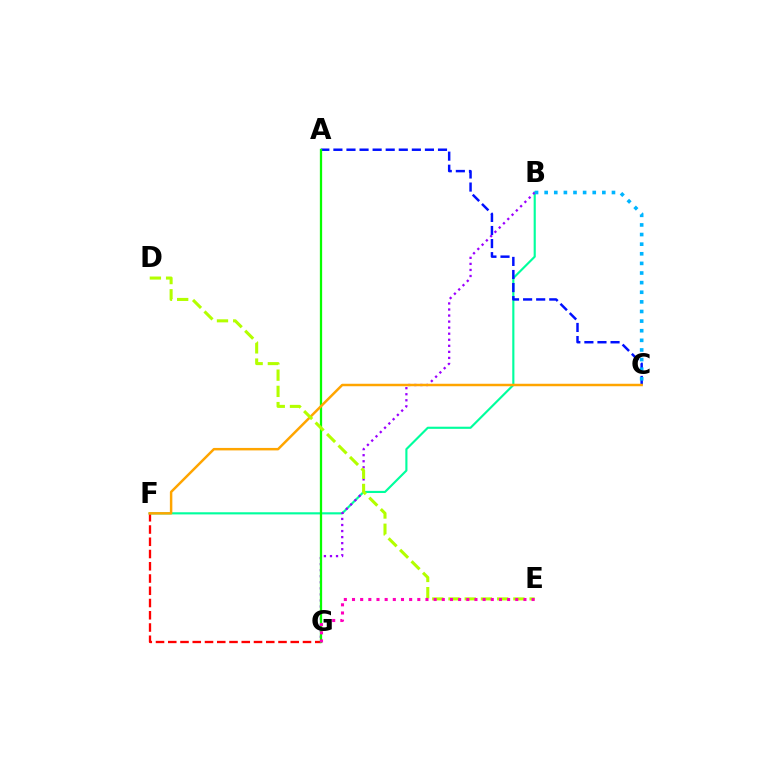{('F', 'G'): [{'color': '#ff0000', 'line_style': 'dashed', 'thickness': 1.66}], ('B', 'F'): [{'color': '#00ff9d', 'line_style': 'solid', 'thickness': 1.54}], ('A', 'C'): [{'color': '#0010ff', 'line_style': 'dashed', 'thickness': 1.78}], ('B', 'G'): [{'color': '#9b00ff', 'line_style': 'dotted', 'thickness': 1.64}], ('A', 'G'): [{'color': '#08ff00', 'line_style': 'solid', 'thickness': 1.64}], ('B', 'C'): [{'color': '#00b5ff', 'line_style': 'dotted', 'thickness': 2.61}], ('C', 'F'): [{'color': '#ffa500', 'line_style': 'solid', 'thickness': 1.78}], ('D', 'E'): [{'color': '#b3ff00', 'line_style': 'dashed', 'thickness': 2.2}], ('E', 'G'): [{'color': '#ff00bd', 'line_style': 'dotted', 'thickness': 2.22}]}